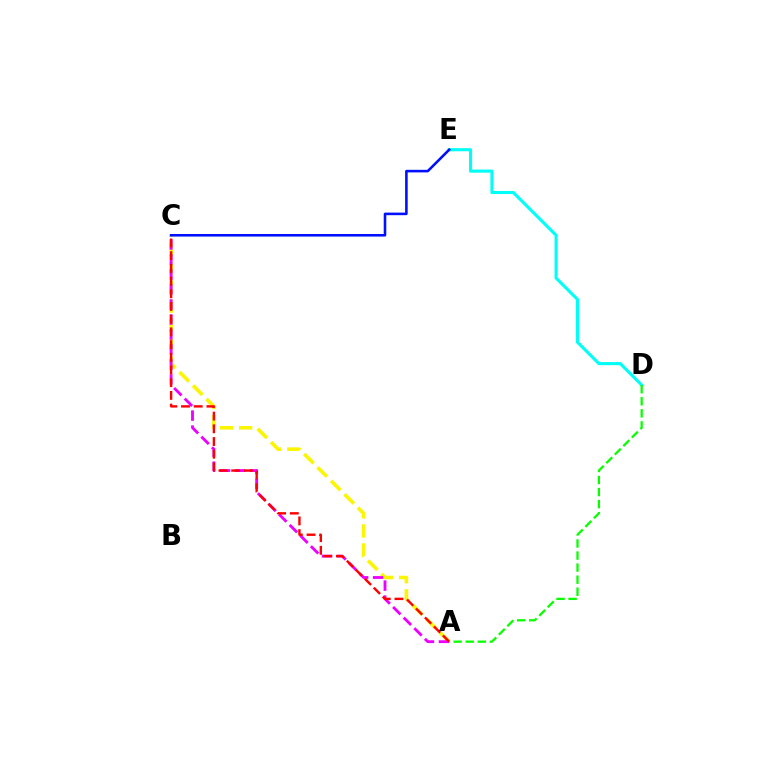{('A', 'C'): [{'color': '#fcf500', 'line_style': 'dashed', 'thickness': 2.58}, {'color': '#ee00ff', 'line_style': 'dashed', 'thickness': 2.04}, {'color': '#ff0000', 'line_style': 'dashed', 'thickness': 1.73}], ('D', 'E'): [{'color': '#00fff6', 'line_style': 'solid', 'thickness': 2.23}], ('A', 'D'): [{'color': '#08ff00', 'line_style': 'dashed', 'thickness': 1.64}], ('C', 'E'): [{'color': '#0010ff', 'line_style': 'solid', 'thickness': 1.86}]}